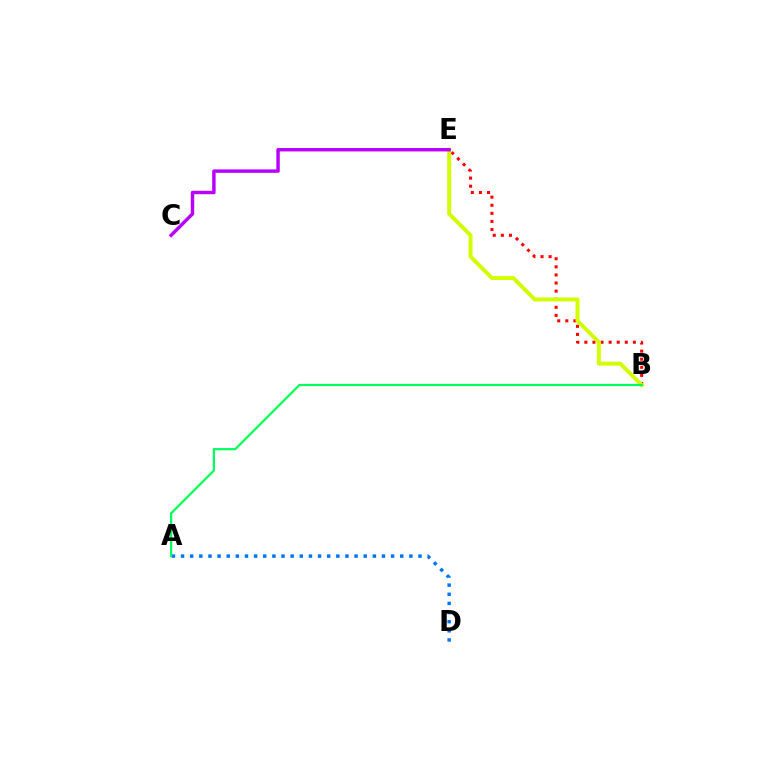{('B', 'E'): [{'color': '#ff0000', 'line_style': 'dotted', 'thickness': 2.2}, {'color': '#d1ff00', 'line_style': 'solid', 'thickness': 2.85}], ('A', 'D'): [{'color': '#0074ff', 'line_style': 'dotted', 'thickness': 2.48}], ('C', 'E'): [{'color': '#b900ff', 'line_style': 'solid', 'thickness': 2.47}], ('A', 'B'): [{'color': '#00ff5c', 'line_style': 'solid', 'thickness': 1.59}]}